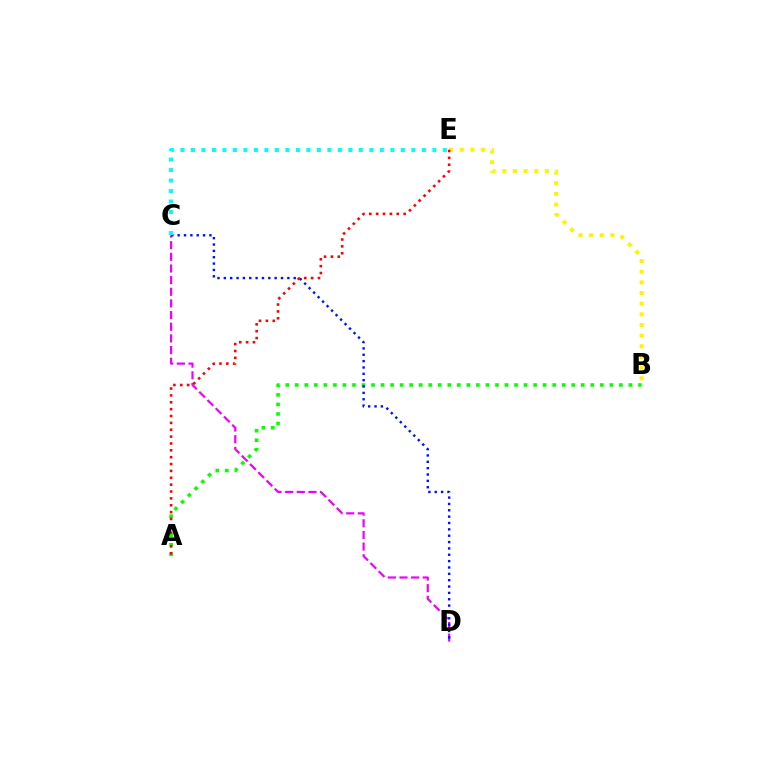{('A', 'B'): [{'color': '#08ff00', 'line_style': 'dotted', 'thickness': 2.59}], ('C', 'D'): [{'color': '#ee00ff', 'line_style': 'dashed', 'thickness': 1.58}, {'color': '#0010ff', 'line_style': 'dotted', 'thickness': 1.73}], ('B', 'E'): [{'color': '#fcf500', 'line_style': 'dotted', 'thickness': 2.89}], ('C', 'E'): [{'color': '#00fff6', 'line_style': 'dotted', 'thickness': 2.85}], ('A', 'E'): [{'color': '#ff0000', 'line_style': 'dotted', 'thickness': 1.86}]}